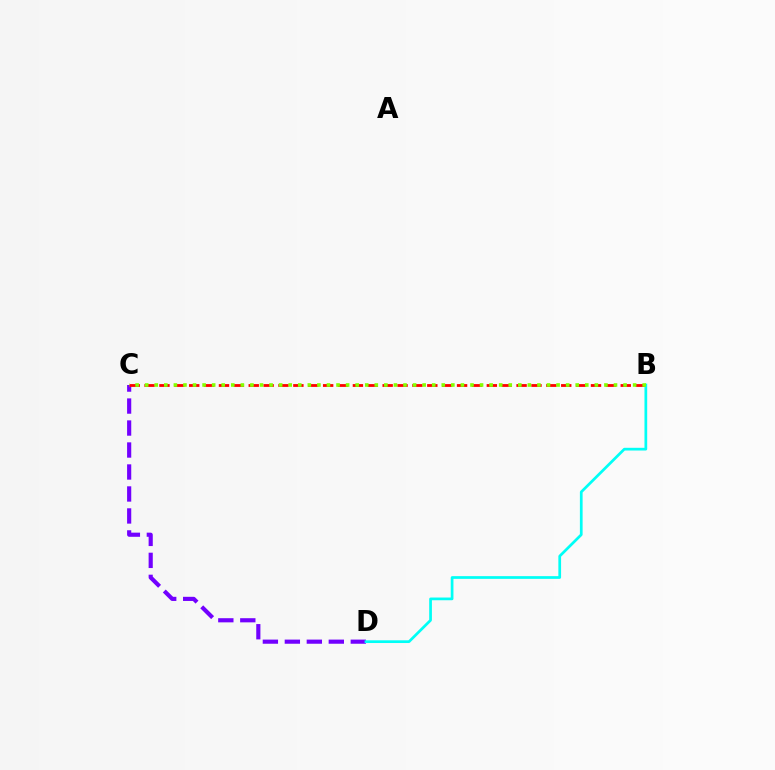{('C', 'D'): [{'color': '#7200ff', 'line_style': 'dashed', 'thickness': 2.99}], ('B', 'C'): [{'color': '#ff0000', 'line_style': 'dashed', 'thickness': 2.02}, {'color': '#84ff00', 'line_style': 'dotted', 'thickness': 2.6}], ('B', 'D'): [{'color': '#00fff6', 'line_style': 'solid', 'thickness': 1.96}]}